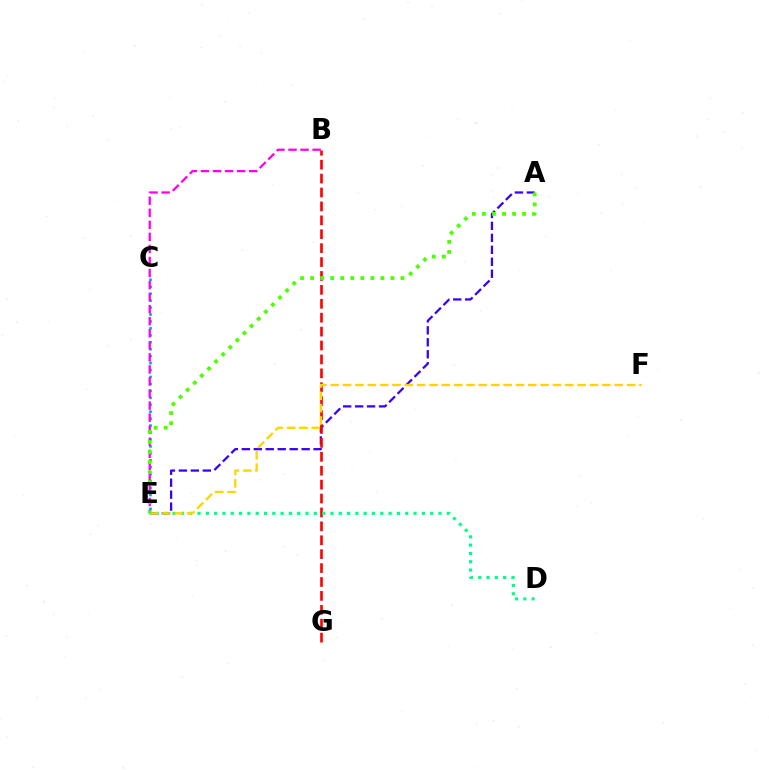{('A', 'E'): [{'color': '#3700ff', 'line_style': 'dashed', 'thickness': 1.63}, {'color': '#4fff00', 'line_style': 'dotted', 'thickness': 2.73}], ('C', 'E'): [{'color': '#009eff', 'line_style': 'dotted', 'thickness': 1.89}], ('B', 'E'): [{'color': '#ff00ed', 'line_style': 'dashed', 'thickness': 1.64}], ('B', 'G'): [{'color': '#ff0000', 'line_style': 'dashed', 'thickness': 1.89}], ('D', 'E'): [{'color': '#00ff86', 'line_style': 'dotted', 'thickness': 2.26}], ('E', 'F'): [{'color': '#ffd500', 'line_style': 'dashed', 'thickness': 1.68}]}